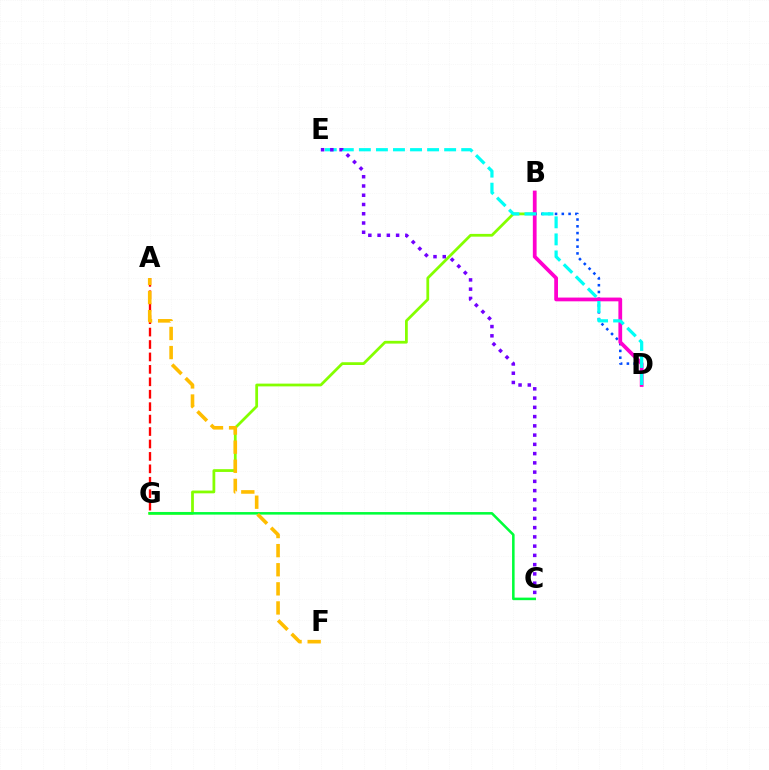{('B', 'G'): [{'color': '#84ff00', 'line_style': 'solid', 'thickness': 1.99}], ('C', 'G'): [{'color': '#00ff39', 'line_style': 'solid', 'thickness': 1.84}], ('A', 'G'): [{'color': '#ff0000', 'line_style': 'dashed', 'thickness': 1.69}], ('B', 'D'): [{'color': '#004bff', 'line_style': 'dotted', 'thickness': 1.84}, {'color': '#ff00cf', 'line_style': 'solid', 'thickness': 2.71}], ('D', 'E'): [{'color': '#00fff6', 'line_style': 'dashed', 'thickness': 2.32}], ('C', 'E'): [{'color': '#7200ff', 'line_style': 'dotted', 'thickness': 2.51}], ('A', 'F'): [{'color': '#ffbd00', 'line_style': 'dashed', 'thickness': 2.59}]}